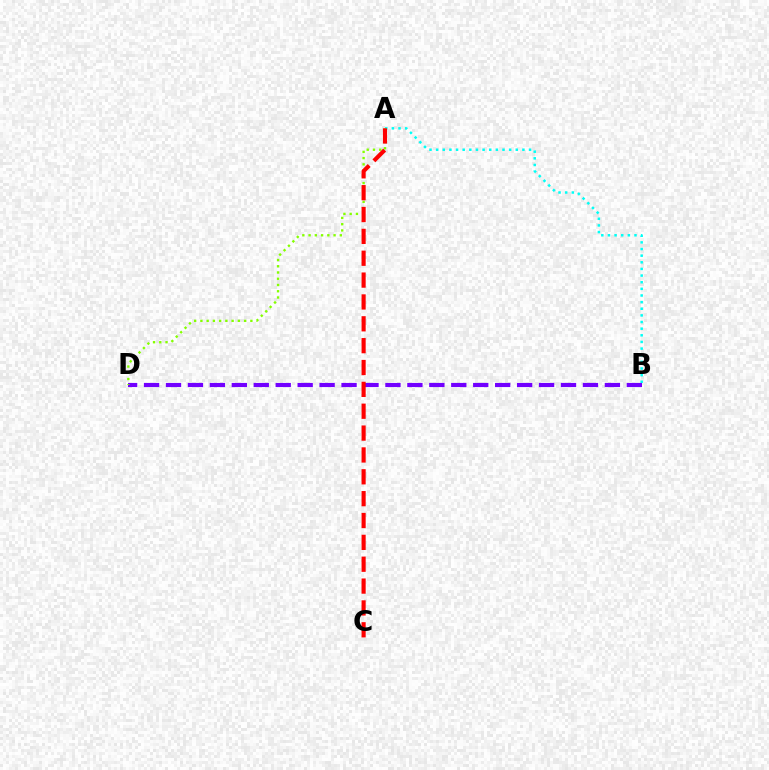{('A', 'B'): [{'color': '#00fff6', 'line_style': 'dotted', 'thickness': 1.8}], ('B', 'D'): [{'color': '#7200ff', 'line_style': 'dashed', 'thickness': 2.98}], ('A', 'D'): [{'color': '#84ff00', 'line_style': 'dotted', 'thickness': 1.7}], ('A', 'C'): [{'color': '#ff0000', 'line_style': 'dashed', 'thickness': 2.97}]}